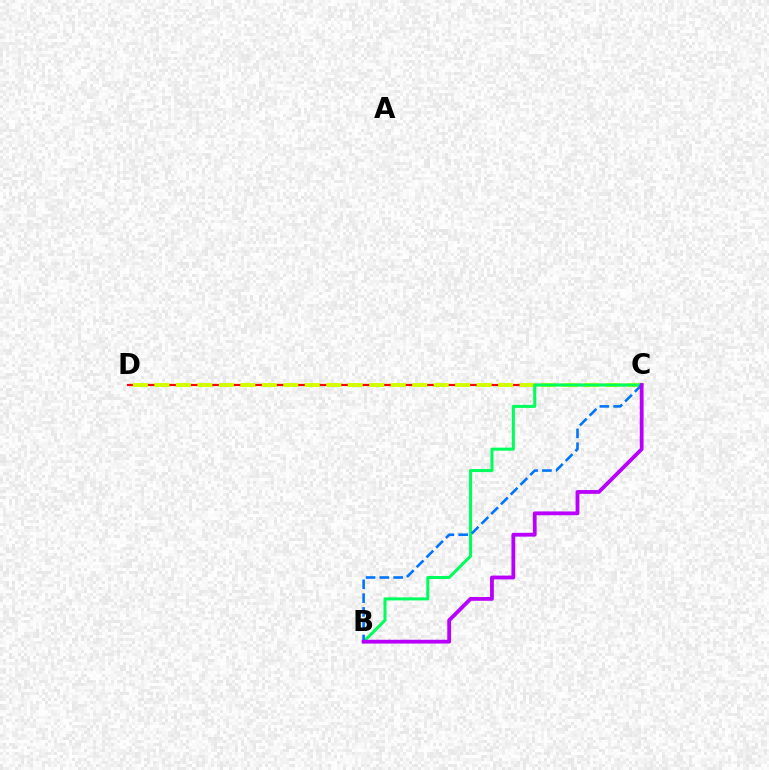{('C', 'D'): [{'color': '#ff0000', 'line_style': 'solid', 'thickness': 1.59}, {'color': '#d1ff00', 'line_style': 'dashed', 'thickness': 2.92}], ('B', 'C'): [{'color': '#00ff5c', 'line_style': 'solid', 'thickness': 2.19}, {'color': '#0074ff', 'line_style': 'dashed', 'thickness': 1.87}, {'color': '#b900ff', 'line_style': 'solid', 'thickness': 2.74}]}